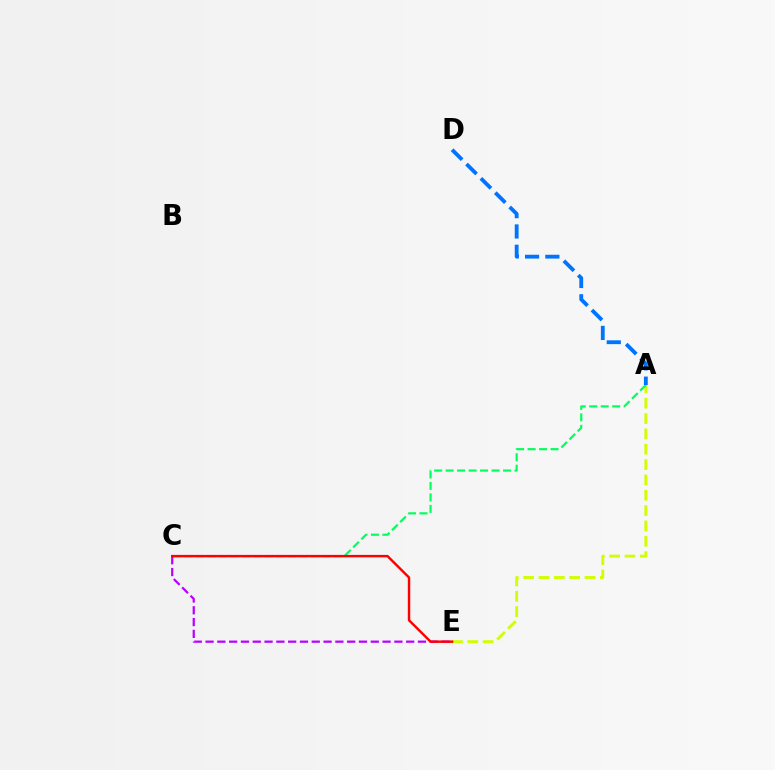{('A', 'E'): [{'color': '#d1ff00', 'line_style': 'dashed', 'thickness': 2.08}], ('A', 'C'): [{'color': '#00ff5c', 'line_style': 'dashed', 'thickness': 1.56}], ('C', 'E'): [{'color': '#b900ff', 'line_style': 'dashed', 'thickness': 1.6}, {'color': '#ff0000', 'line_style': 'solid', 'thickness': 1.75}], ('A', 'D'): [{'color': '#0074ff', 'line_style': 'dashed', 'thickness': 2.76}]}